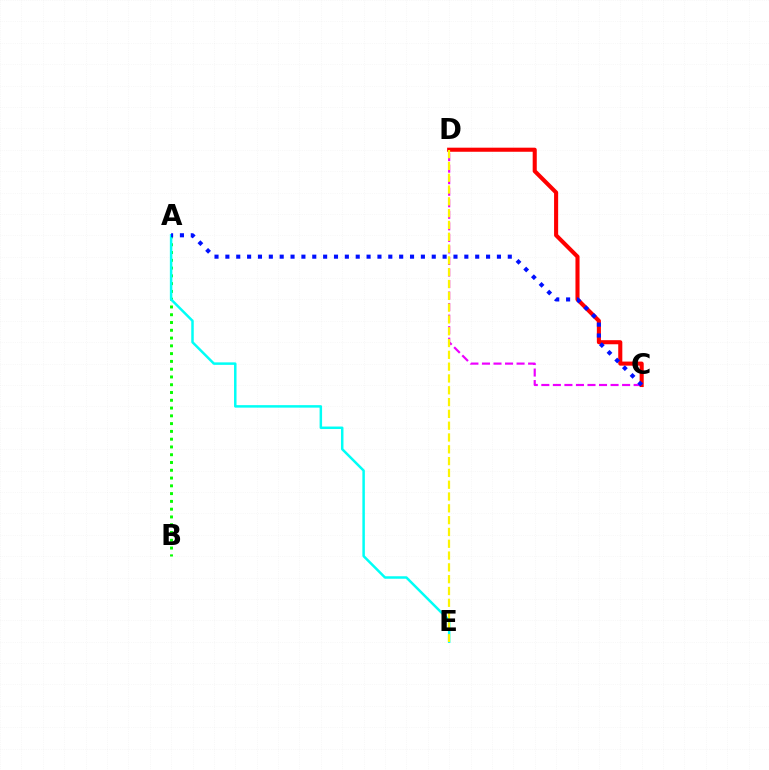{('A', 'B'): [{'color': '#08ff00', 'line_style': 'dotted', 'thickness': 2.11}], ('A', 'E'): [{'color': '#00fff6', 'line_style': 'solid', 'thickness': 1.79}], ('C', 'D'): [{'color': '#ee00ff', 'line_style': 'dashed', 'thickness': 1.57}, {'color': '#ff0000', 'line_style': 'solid', 'thickness': 2.94}], ('A', 'C'): [{'color': '#0010ff', 'line_style': 'dotted', 'thickness': 2.95}], ('D', 'E'): [{'color': '#fcf500', 'line_style': 'dashed', 'thickness': 1.6}]}